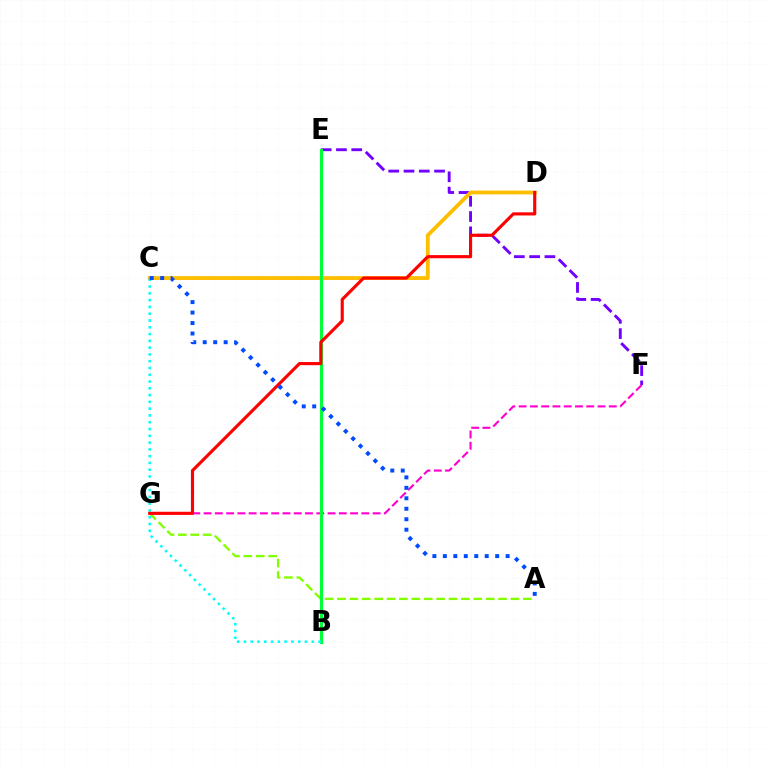{('A', 'G'): [{'color': '#84ff00', 'line_style': 'dashed', 'thickness': 1.68}], ('E', 'F'): [{'color': '#7200ff', 'line_style': 'dashed', 'thickness': 2.08}], ('F', 'G'): [{'color': '#ff00cf', 'line_style': 'dashed', 'thickness': 1.53}], ('C', 'D'): [{'color': '#ffbd00', 'line_style': 'solid', 'thickness': 2.74}], ('B', 'E'): [{'color': '#00ff39', 'line_style': 'solid', 'thickness': 2.22}], ('B', 'C'): [{'color': '#00fff6', 'line_style': 'dotted', 'thickness': 1.84}], ('D', 'G'): [{'color': '#ff0000', 'line_style': 'solid', 'thickness': 2.26}], ('A', 'C'): [{'color': '#004bff', 'line_style': 'dotted', 'thickness': 2.84}]}